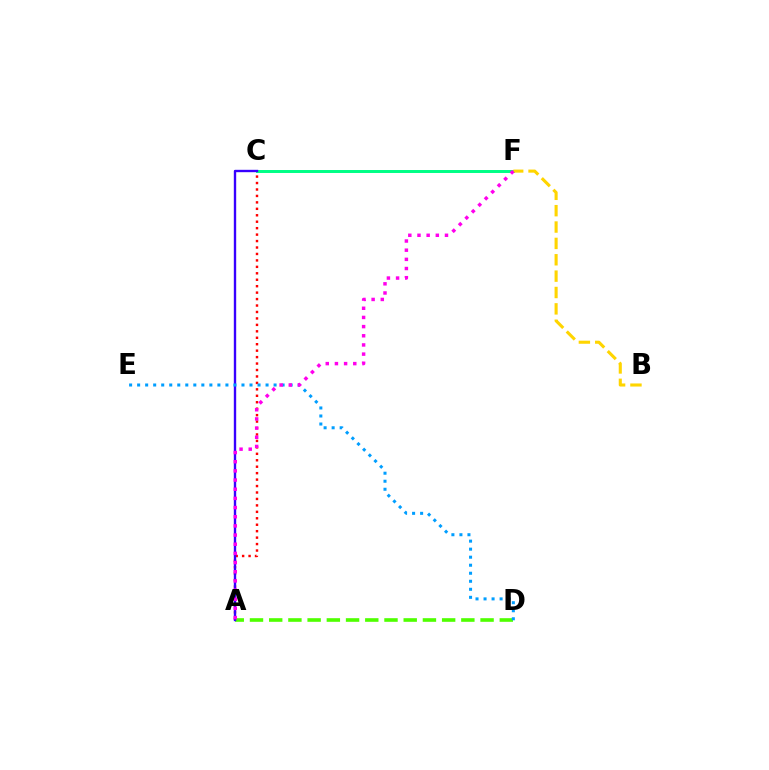{('A', 'C'): [{'color': '#ff0000', 'line_style': 'dotted', 'thickness': 1.75}, {'color': '#3700ff', 'line_style': 'solid', 'thickness': 1.71}], ('A', 'D'): [{'color': '#4fff00', 'line_style': 'dashed', 'thickness': 2.61}], ('C', 'F'): [{'color': '#00ff86', 'line_style': 'solid', 'thickness': 2.14}], ('B', 'F'): [{'color': '#ffd500', 'line_style': 'dashed', 'thickness': 2.22}], ('D', 'E'): [{'color': '#009eff', 'line_style': 'dotted', 'thickness': 2.18}], ('A', 'F'): [{'color': '#ff00ed', 'line_style': 'dotted', 'thickness': 2.49}]}